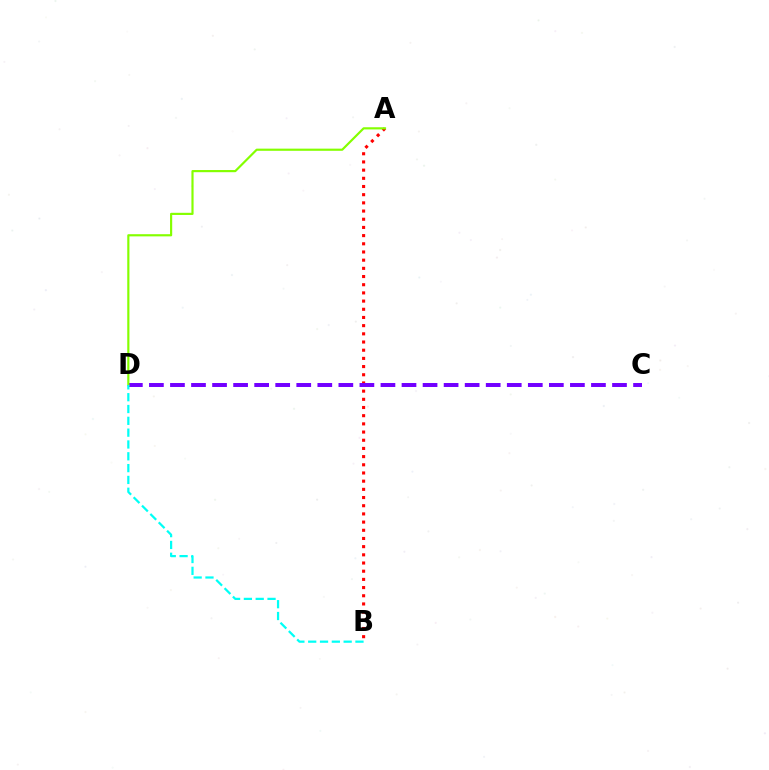{('A', 'B'): [{'color': '#ff0000', 'line_style': 'dotted', 'thickness': 2.22}], ('C', 'D'): [{'color': '#7200ff', 'line_style': 'dashed', 'thickness': 2.86}], ('A', 'D'): [{'color': '#84ff00', 'line_style': 'solid', 'thickness': 1.56}], ('B', 'D'): [{'color': '#00fff6', 'line_style': 'dashed', 'thickness': 1.61}]}